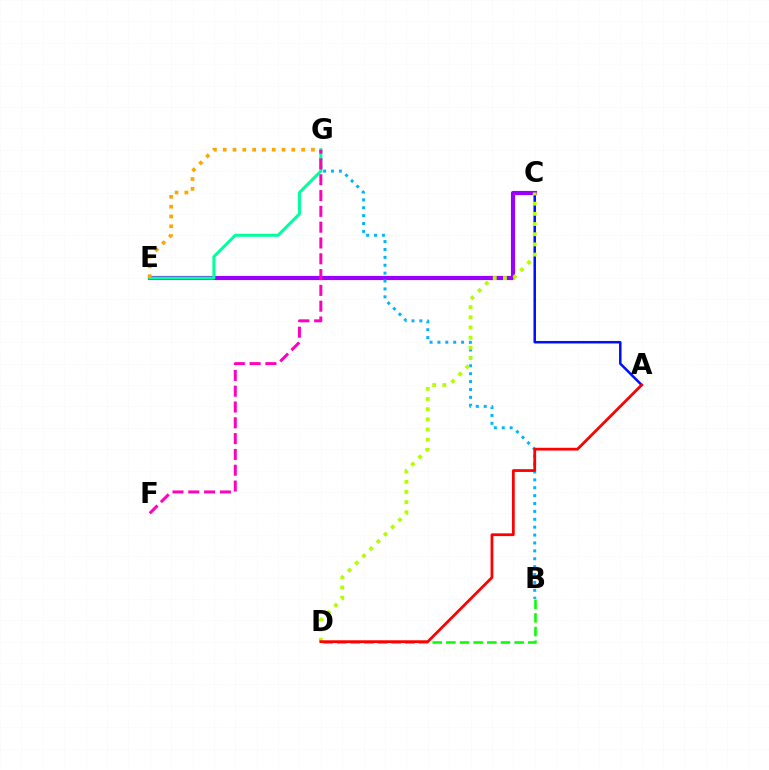{('B', 'D'): [{'color': '#08ff00', 'line_style': 'dashed', 'thickness': 1.85}], ('A', 'C'): [{'color': '#0010ff', 'line_style': 'solid', 'thickness': 1.82}], ('C', 'E'): [{'color': '#9b00ff', 'line_style': 'solid', 'thickness': 2.99}], ('B', 'G'): [{'color': '#00b5ff', 'line_style': 'dotted', 'thickness': 2.14}], ('C', 'D'): [{'color': '#b3ff00', 'line_style': 'dotted', 'thickness': 2.77}], ('E', 'G'): [{'color': '#00ff9d', 'line_style': 'solid', 'thickness': 2.16}, {'color': '#ffa500', 'line_style': 'dotted', 'thickness': 2.66}], ('F', 'G'): [{'color': '#ff00bd', 'line_style': 'dashed', 'thickness': 2.15}], ('A', 'D'): [{'color': '#ff0000', 'line_style': 'solid', 'thickness': 2.0}]}